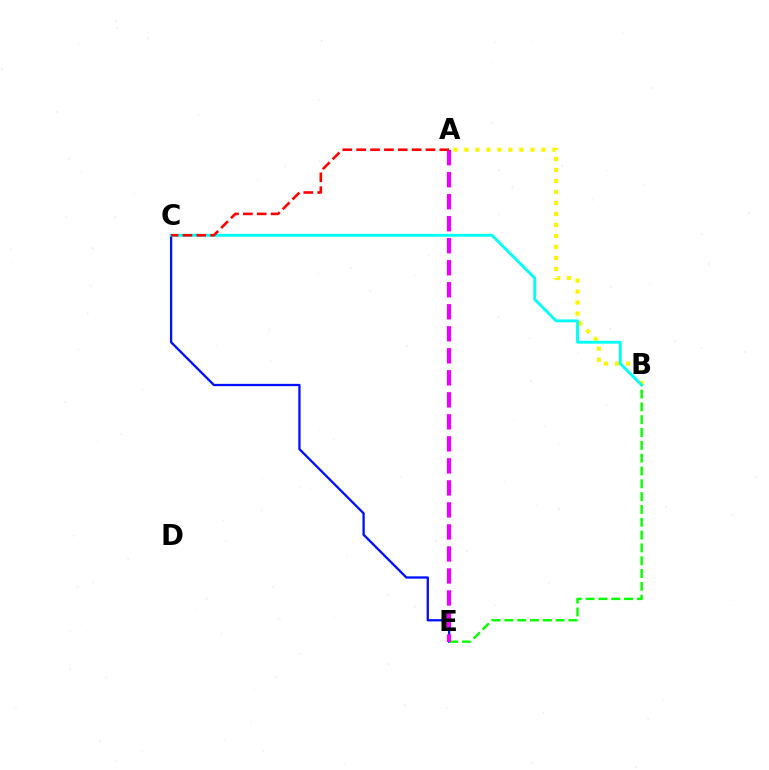{('A', 'B'): [{'color': '#fcf500', 'line_style': 'dotted', 'thickness': 2.99}], ('C', 'E'): [{'color': '#0010ff', 'line_style': 'solid', 'thickness': 1.66}], ('B', 'C'): [{'color': '#00fff6', 'line_style': 'solid', 'thickness': 2.08}], ('B', 'E'): [{'color': '#08ff00', 'line_style': 'dashed', 'thickness': 1.74}], ('A', 'E'): [{'color': '#ee00ff', 'line_style': 'dashed', 'thickness': 2.99}], ('A', 'C'): [{'color': '#ff0000', 'line_style': 'dashed', 'thickness': 1.88}]}